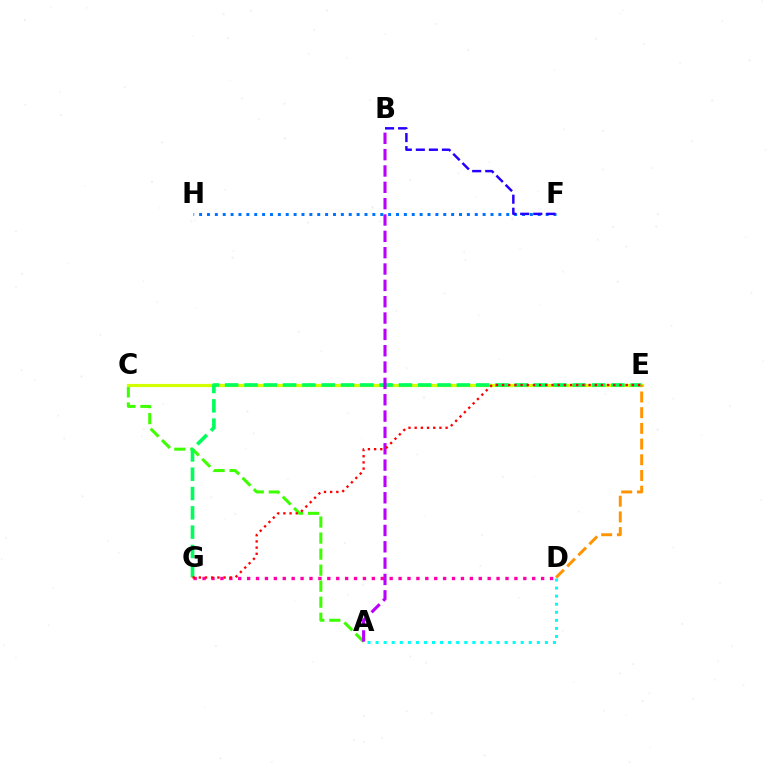{('A', 'C'): [{'color': '#3dff00', 'line_style': 'dashed', 'thickness': 2.18}], ('F', 'H'): [{'color': '#0074ff', 'line_style': 'dotted', 'thickness': 2.14}], ('C', 'E'): [{'color': '#d1ff00', 'line_style': 'solid', 'thickness': 2.3}], ('E', 'G'): [{'color': '#00ff5c', 'line_style': 'dashed', 'thickness': 2.62}, {'color': '#ff0000', 'line_style': 'dotted', 'thickness': 1.68}], ('B', 'F'): [{'color': '#2500ff', 'line_style': 'dashed', 'thickness': 1.77}], ('D', 'G'): [{'color': '#ff00ac', 'line_style': 'dotted', 'thickness': 2.42}], ('A', 'B'): [{'color': '#b900ff', 'line_style': 'dashed', 'thickness': 2.22}], ('D', 'E'): [{'color': '#ff9400', 'line_style': 'dashed', 'thickness': 2.13}], ('A', 'D'): [{'color': '#00fff6', 'line_style': 'dotted', 'thickness': 2.19}]}